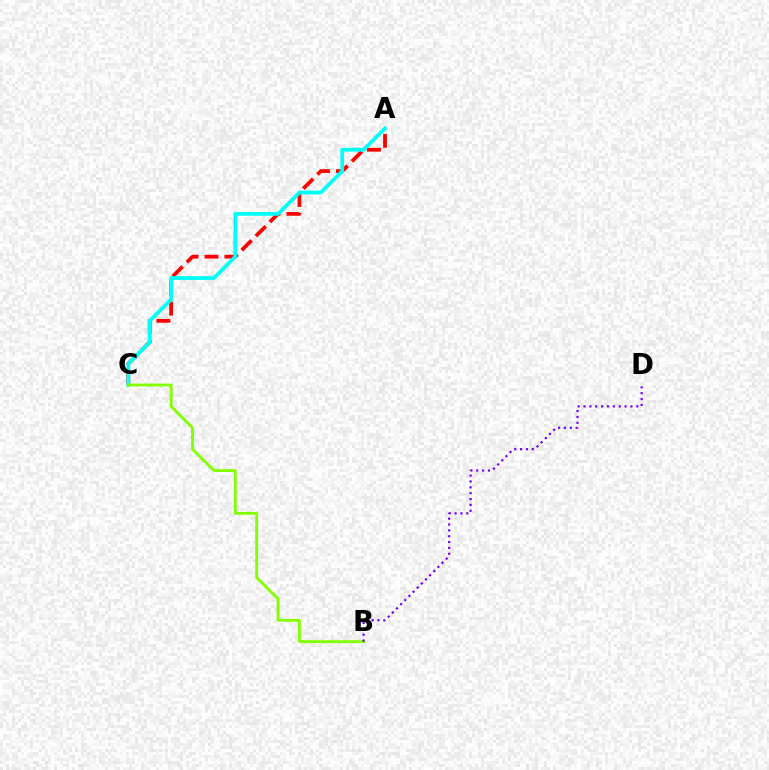{('A', 'C'): [{'color': '#ff0000', 'line_style': 'dashed', 'thickness': 2.71}, {'color': '#00fff6', 'line_style': 'solid', 'thickness': 2.7}], ('B', 'C'): [{'color': '#84ff00', 'line_style': 'solid', 'thickness': 2.06}], ('B', 'D'): [{'color': '#7200ff', 'line_style': 'dotted', 'thickness': 1.59}]}